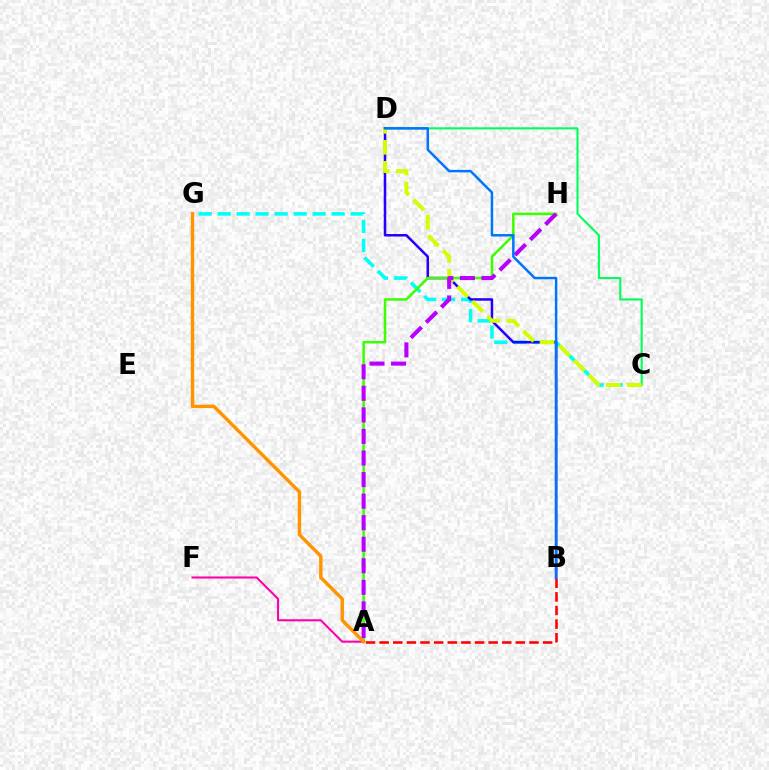{('C', 'G'): [{'color': '#00fff6', 'line_style': 'dashed', 'thickness': 2.58}], ('A', 'B'): [{'color': '#ff0000', 'line_style': 'dashed', 'thickness': 1.85}], ('C', 'D'): [{'color': '#00ff5c', 'line_style': 'solid', 'thickness': 1.52}, {'color': '#d1ff00', 'line_style': 'dashed', 'thickness': 2.85}], ('B', 'D'): [{'color': '#2500ff', 'line_style': 'solid', 'thickness': 1.81}, {'color': '#0074ff', 'line_style': 'solid', 'thickness': 1.78}], ('A', 'H'): [{'color': '#3dff00', 'line_style': 'solid', 'thickness': 1.82}, {'color': '#b900ff', 'line_style': 'dashed', 'thickness': 2.93}], ('A', 'F'): [{'color': '#ff00ac', 'line_style': 'solid', 'thickness': 1.5}], ('A', 'G'): [{'color': '#ff9400', 'line_style': 'solid', 'thickness': 2.46}]}